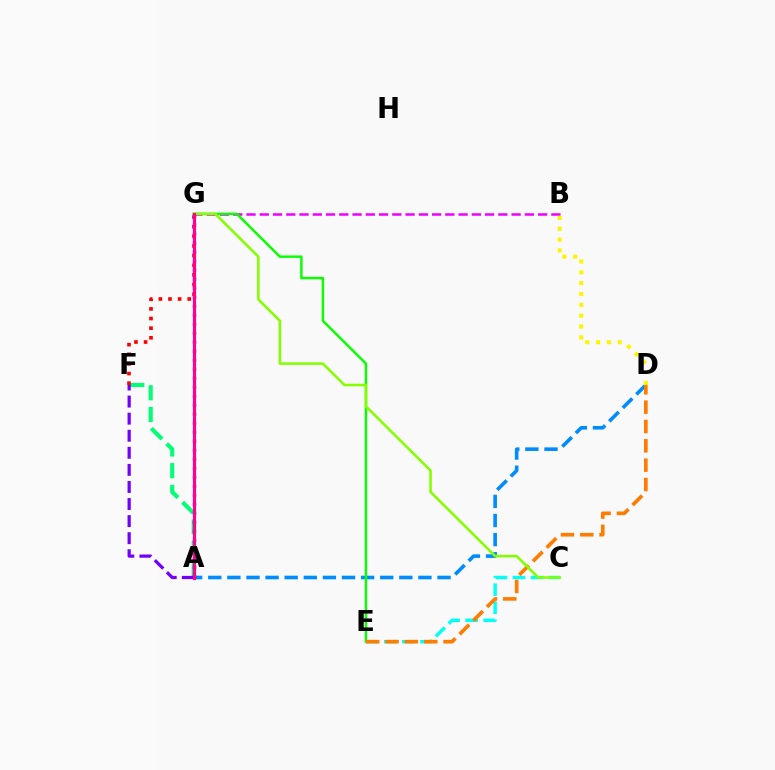{('A', 'F'): [{'color': '#00ff74', 'line_style': 'dashed', 'thickness': 2.95}, {'color': '#7200ff', 'line_style': 'dashed', 'thickness': 2.32}], ('A', 'D'): [{'color': '#008cff', 'line_style': 'dashed', 'thickness': 2.6}], ('C', 'E'): [{'color': '#00fff6', 'line_style': 'dashed', 'thickness': 2.45}], ('B', 'G'): [{'color': '#ee00ff', 'line_style': 'dashed', 'thickness': 1.8}], ('E', 'G'): [{'color': '#08ff00', 'line_style': 'solid', 'thickness': 1.76}], ('D', 'E'): [{'color': '#ff7c00', 'line_style': 'dashed', 'thickness': 2.63}], ('F', 'G'): [{'color': '#ff0000', 'line_style': 'dotted', 'thickness': 2.62}], ('B', 'D'): [{'color': '#fcf500', 'line_style': 'dotted', 'thickness': 2.95}], ('A', 'G'): [{'color': '#0010ff', 'line_style': 'dotted', 'thickness': 2.45}, {'color': '#ff0094', 'line_style': 'solid', 'thickness': 2.28}], ('C', 'G'): [{'color': '#84ff00', 'line_style': 'solid', 'thickness': 1.84}]}